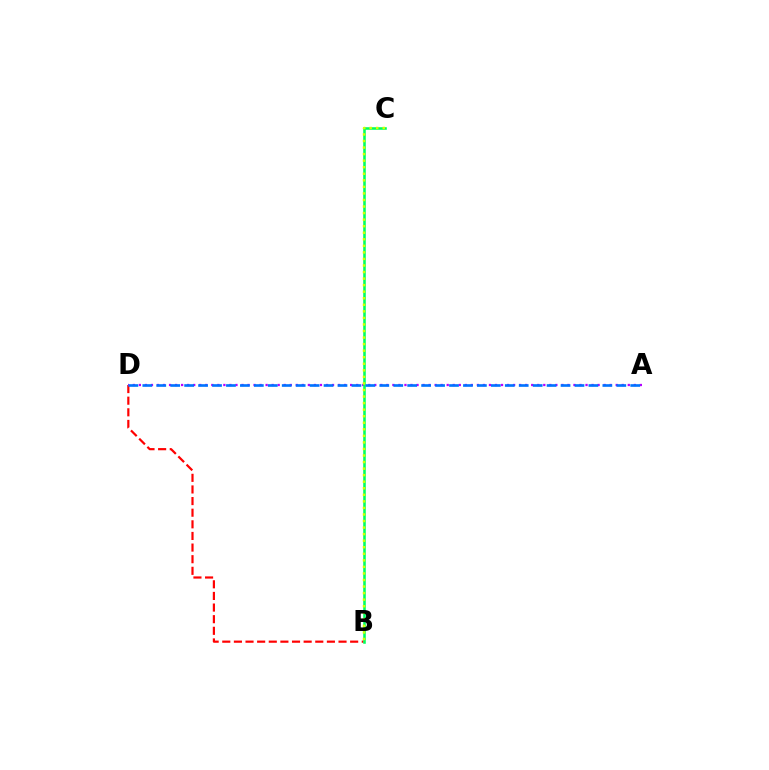{('B', 'D'): [{'color': '#ff0000', 'line_style': 'dashed', 'thickness': 1.58}], ('A', 'D'): [{'color': '#b900ff', 'line_style': 'dotted', 'thickness': 1.64}, {'color': '#0074ff', 'line_style': 'dashed', 'thickness': 1.89}], ('B', 'C'): [{'color': '#00ff5c', 'line_style': 'solid', 'thickness': 1.85}, {'color': '#d1ff00', 'line_style': 'dotted', 'thickness': 1.78}]}